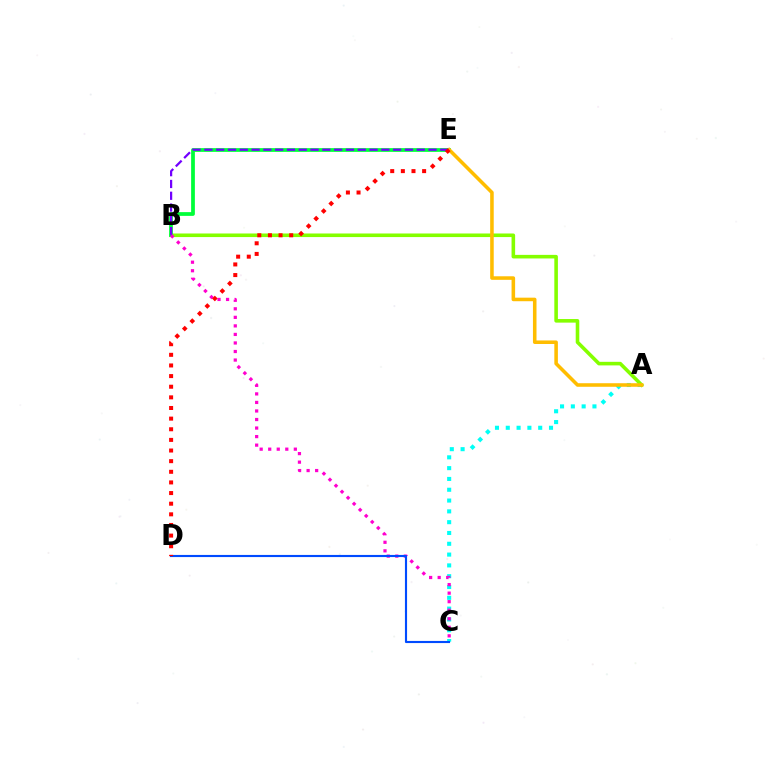{('A', 'C'): [{'color': '#00fff6', 'line_style': 'dotted', 'thickness': 2.94}], ('A', 'B'): [{'color': '#84ff00', 'line_style': 'solid', 'thickness': 2.58}], ('B', 'E'): [{'color': '#00ff39', 'line_style': 'solid', 'thickness': 2.7}, {'color': '#7200ff', 'line_style': 'dashed', 'thickness': 1.6}], ('A', 'E'): [{'color': '#ffbd00', 'line_style': 'solid', 'thickness': 2.56}], ('B', 'C'): [{'color': '#ff00cf', 'line_style': 'dotted', 'thickness': 2.32}], ('C', 'D'): [{'color': '#004bff', 'line_style': 'solid', 'thickness': 1.53}], ('D', 'E'): [{'color': '#ff0000', 'line_style': 'dotted', 'thickness': 2.89}]}